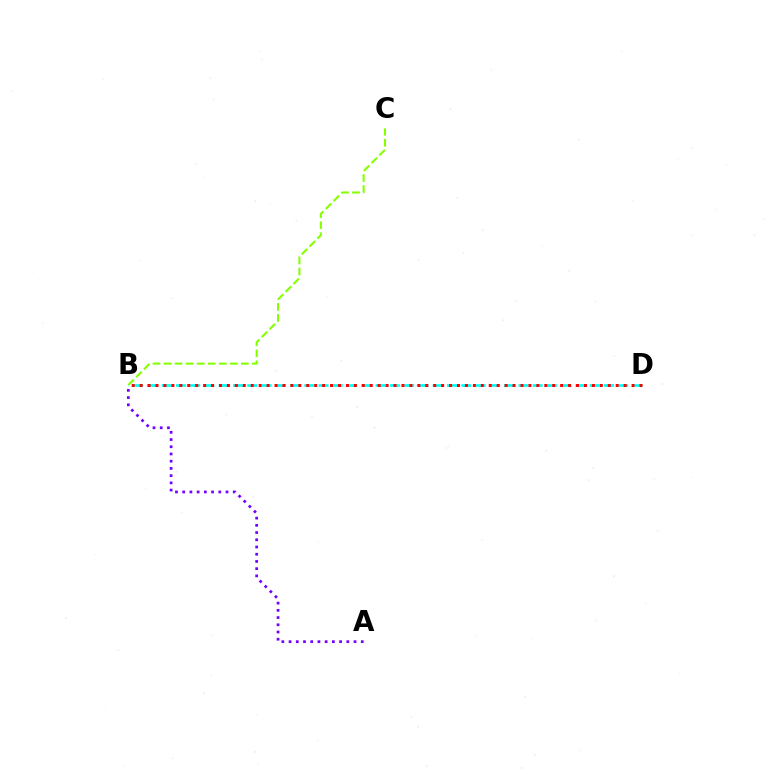{('A', 'B'): [{'color': '#7200ff', 'line_style': 'dotted', 'thickness': 1.96}], ('B', 'D'): [{'color': '#00fff6', 'line_style': 'dashed', 'thickness': 1.94}, {'color': '#ff0000', 'line_style': 'dotted', 'thickness': 2.16}], ('B', 'C'): [{'color': '#84ff00', 'line_style': 'dashed', 'thickness': 1.5}]}